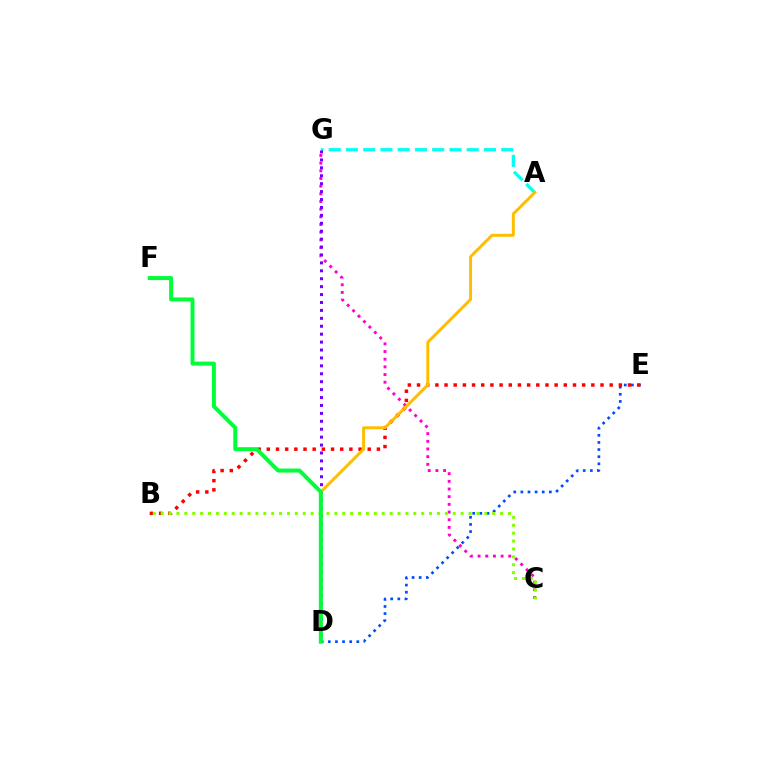{('D', 'E'): [{'color': '#004bff', 'line_style': 'dotted', 'thickness': 1.94}], ('A', 'G'): [{'color': '#00fff6', 'line_style': 'dashed', 'thickness': 2.34}], ('B', 'E'): [{'color': '#ff0000', 'line_style': 'dotted', 'thickness': 2.49}], ('C', 'G'): [{'color': '#ff00cf', 'line_style': 'dotted', 'thickness': 2.09}], ('D', 'G'): [{'color': '#7200ff', 'line_style': 'dotted', 'thickness': 2.15}], ('B', 'C'): [{'color': '#84ff00', 'line_style': 'dotted', 'thickness': 2.14}], ('A', 'D'): [{'color': '#ffbd00', 'line_style': 'solid', 'thickness': 2.14}], ('D', 'F'): [{'color': '#00ff39', 'line_style': 'solid', 'thickness': 2.86}]}